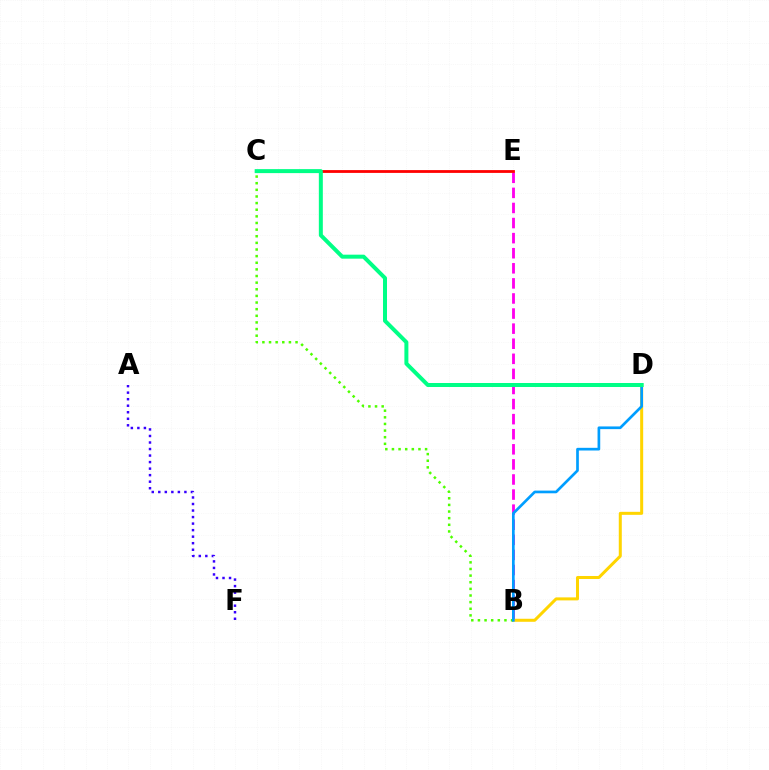{('B', 'E'): [{'color': '#ff00ed', 'line_style': 'dashed', 'thickness': 2.05}], ('B', 'D'): [{'color': '#ffd500', 'line_style': 'solid', 'thickness': 2.17}, {'color': '#009eff', 'line_style': 'solid', 'thickness': 1.93}], ('B', 'C'): [{'color': '#4fff00', 'line_style': 'dotted', 'thickness': 1.8}], ('C', 'E'): [{'color': '#ff0000', 'line_style': 'solid', 'thickness': 2.01}], ('A', 'F'): [{'color': '#3700ff', 'line_style': 'dotted', 'thickness': 1.77}], ('C', 'D'): [{'color': '#00ff86', 'line_style': 'solid', 'thickness': 2.87}]}